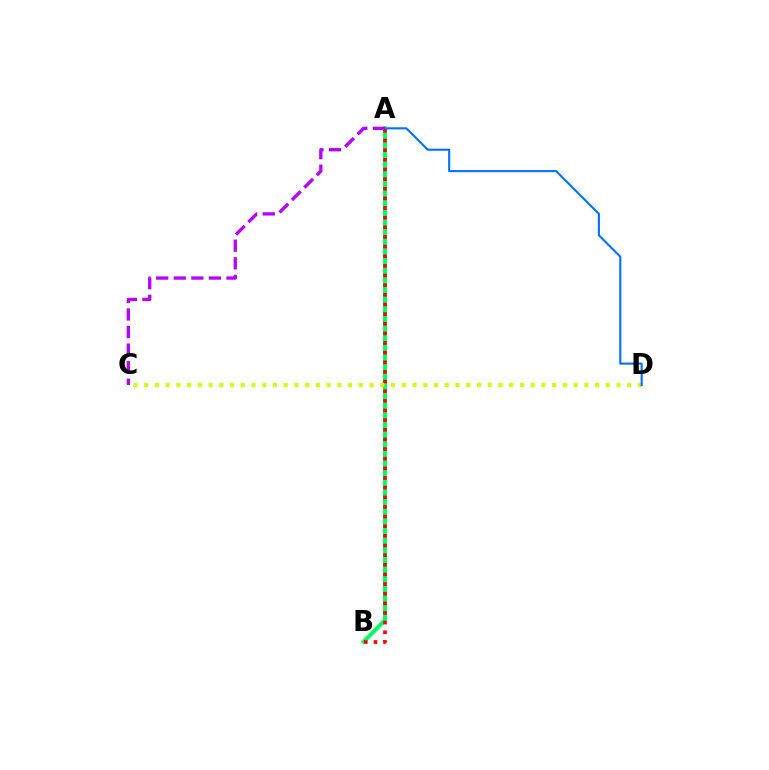{('A', 'B'): [{'color': '#00ff5c', 'line_style': 'solid', 'thickness': 2.85}, {'color': '#ff0000', 'line_style': 'dotted', 'thickness': 2.62}], ('C', 'D'): [{'color': '#d1ff00', 'line_style': 'dotted', 'thickness': 2.92}], ('A', 'D'): [{'color': '#0074ff', 'line_style': 'solid', 'thickness': 1.53}], ('A', 'C'): [{'color': '#b900ff', 'line_style': 'dashed', 'thickness': 2.39}]}